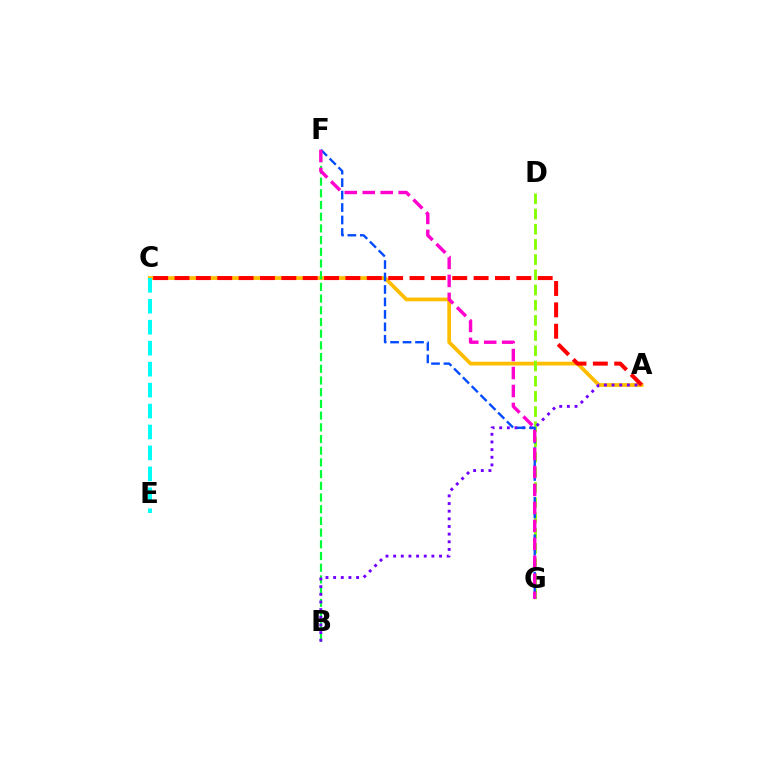{('A', 'C'): [{'color': '#ffbd00', 'line_style': 'solid', 'thickness': 2.7}, {'color': '#ff0000', 'line_style': 'dashed', 'thickness': 2.9}], ('B', 'F'): [{'color': '#00ff39', 'line_style': 'dashed', 'thickness': 1.59}], ('C', 'E'): [{'color': '#00fff6', 'line_style': 'dashed', 'thickness': 2.85}], ('D', 'G'): [{'color': '#84ff00', 'line_style': 'dashed', 'thickness': 2.06}], ('A', 'B'): [{'color': '#7200ff', 'line_style': 'dotted', 'thickness': 2.08}], ('F', 'G'): [{'color': '#004bff', 'line_style': 'dashed', 'thickness': 1.69}, {'color': '#ff00cf', 'line_style': 'dashed', 'thickness': 2.44}]}